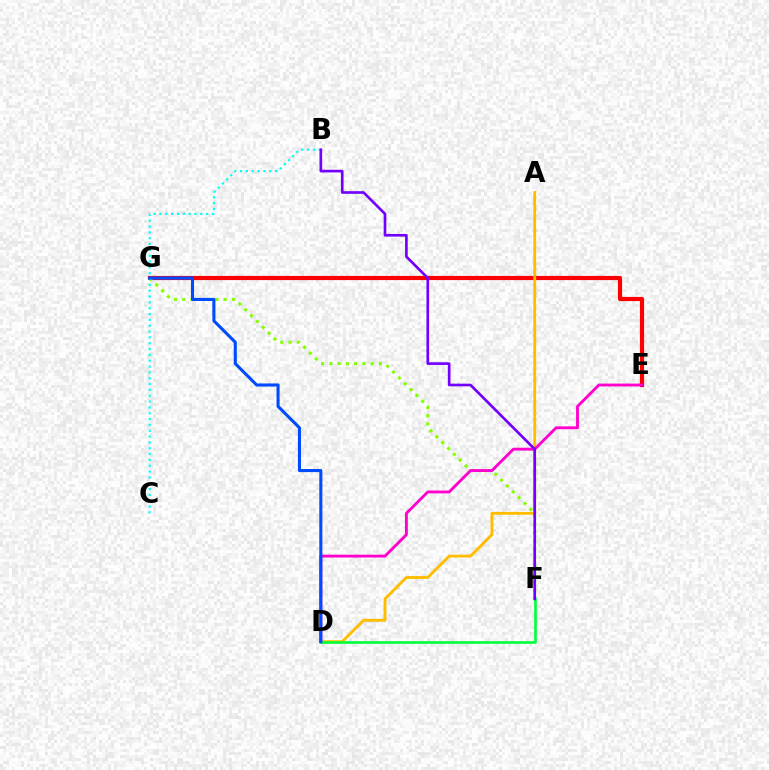{('E', 'G'): [{'color': '#ff0000', 'line_style': 'solid', 'thickness': 3.0}], ('A', 'D'): [{'color': '#ffbd00', 'line_style': 'solid', 'thickness': 2.06}], ('F', 'G'): [{'color': '#84ff00', 'line_style': 'dotted', 'thickness': 2.25}], ('D', 'E'): [{'color': '#ff00cf', 'line_style': 'solid', 'thickness': 2.05}], ('B', 'C'): [{'color': '#00fff6', 'line_style': 'dotted', 'thickness': 1.59}], ('D', 'F'): [{'color': '#00ff39', 'line_style': 'solid', 'thickness': 1.91}], ('B', 'F'): [{'color': '#7200ff', 'line_style': 'solid', 'thickness': 1.91}], ('D', 'G'): [{'color': '#004bff', 'line_style': 'solid', 'thickness': 2.22}]}